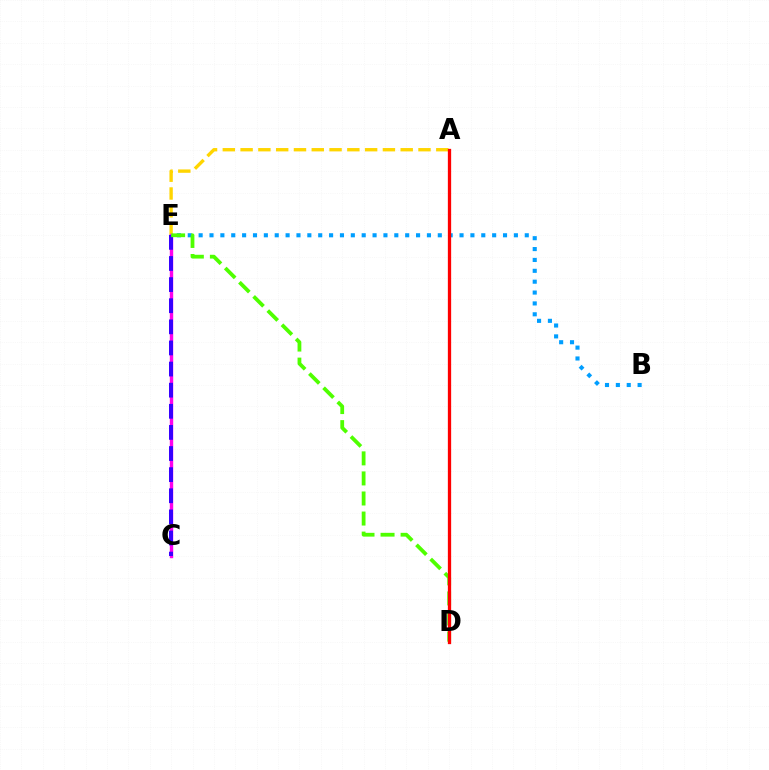{('A', 'E'): [{'color': '#ffd500', 'line_style': 'dashed', 'thickness': 2.42}], ('C', 'E'): [{'color': '#ff00ed', 'line_style': 'solid', 'thickness': 2.45}, {'color': '#3700ff', 'line_style': 'dashed', 'thickness': 2.87}], ('B', 'E'): [{'color': '#009eff', 'line_style': 'dotted', 'thickness': 2.95}], ('A', 'D'): [{'color': '#00ff86', 'line_style': 'solid', 'thickness': 1.81}, {'color': '#ff0000', 'line_style': 'solid', 'thickness': 2.37}], ('D', 'E'): [{'color': '#4fff00', 'line_style': 'dashed', 'thickness': 2.72}]}